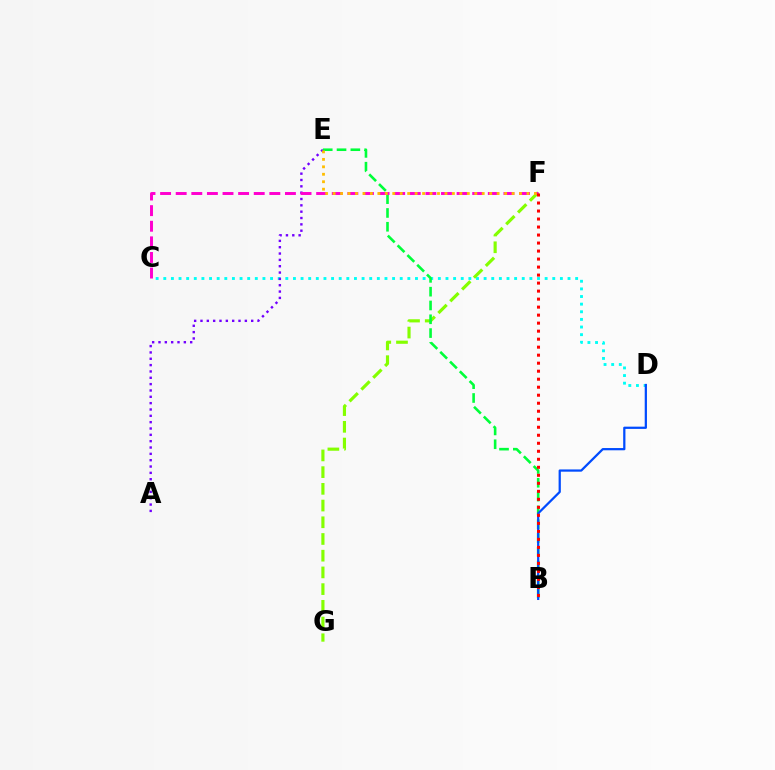{('C', 'D'): [{'color': '#00fff6', 'line_style': 'dotted', 'thickness': 2.07}], ('F', 'G'): [{'color': '#84ff00', 'line_style': 'dashed', 'thickness': 2.27}], ('A', 'E'): [{'color': '#7200ff', 'line_style': 'dotted', 'thickness': 1.72}], ('B', 'E'): [{'color': '#00ff39', 'line_style': 'dashed', 'thickness': 1.88}], ('B', 'D'): [{'color': '#004bff', 'line_style': 'solid', 'thickness': 1.62}], ('C', 'F'): [{'color': '#ff00cf', 'line_style': 'dashed', 'thickness': 2.12}], ('B', 'F'): [{'color': '#ff0000', 'line_style': 'dotted', 'thickness': 2.18}], ('E', 'F'): [{'color': '#ffbd00', 'line_style': 'dotted', 'thickness': 2.03}]}